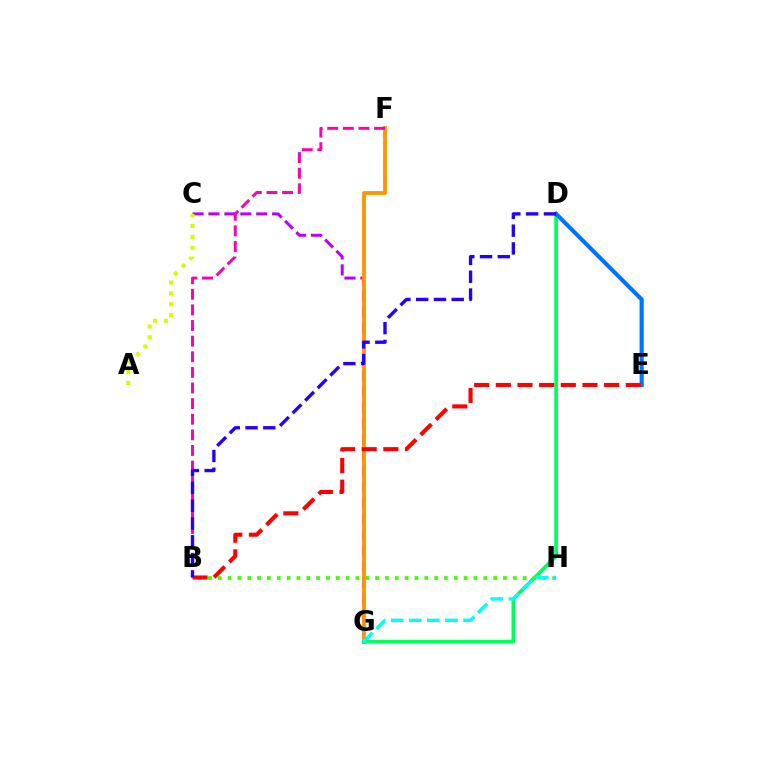{('C', 'G'): [{'color': '#b900ff', 'line_style': 'dashed', 'thickness': 2.16}], ('F', 'G'): [{'color': '#ff9400', 'line_style': 'solid', 'thickness': 2.74}], ('D', 'G'): [{'color': '#00ff5c', 'line_style': 'solid', 'thickness': 2.66}], ('D', 'E'): [{'color': '#0074ff', 'line_style': 'solid', 'thickness': 2.97}], ('B', 'H'): [{'color': '#3dff00', 'line_style': 'dotted', 'thickness': 2.67}], ('B', 'E'): [{'color': '#ff0000', 'line_style': 'dashed', 'thickness': 2.94}], ('G', 'H'): [{'color': '#00fff6', 'line_style': 'dashed', 'thickness': 2.45}], ('A', 'C'): [{'color': '#d1ff00', 'line_style': 'dotted', 'thickness': 2.96}], ('B', 'F'): [{'color': '#ff00ac', 'line_style': 'dashed', 'thickness': 2.12}], ('B', 'D'): [{'color': '#2500ff', 'line_style': 'dashed', 'thickness': 2.41}]}